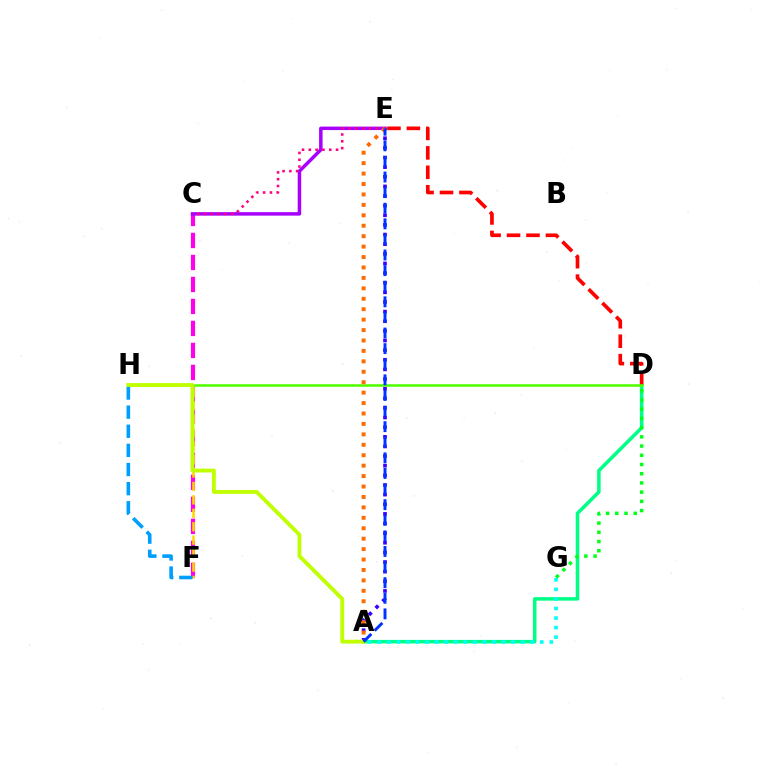{('A', 'D'): [{'color': '#00ff86', 'line_style': 'solid', 'thickness': 2.53}], ('C', 'F'): [{'color': '#ff00ed', 'line_style': 'dashed', 'thickness': 2.99}], ('A', 'E'): [{'color': '#3700ff', 'line_style': 'dotted', 'thickness': 2.62}, {'color': '#ff6a00', 'line_style': 'dotted', 'thickness': 2.83}, {'color': '#0033ff', 'line_style': 'dashed', 'thickness': 2.12}], ('D', 'E'): [{'color': '#ff0000', 'line_style': 'dashed', 'thickness': 2.64}], ('C', 'E'): [{'color': '#a700ff', 'line_style': 'solid', 'thickness': 2.5}, {'color': '#ff0082', 'line_style': 'dotted', 'thickness': 1.85}], ('D', 'H'): [{'color': '#4fff00', 'line_style': 'solid', 'thickness': 1.83}], ('F', 'H'): [{'color': '#ffd500', 'line_style': 'dashed', 'thickness': 1.83}, {'color': '#009eff', 'line_style': 'dashed', 'thickness': 2.6}], ('A', 'G'): [{'color': '#00fff6', 'line_style': 'dotted', 'thickness': 2.6}], ('D', 'G'): [{'color': '#00ff1b', 'line_style': 'dotted', 'thickness': 2.5}], ('A', 'H'): [{'color': '#bfff00', 'line_style': 'solid', 'thickness': 2.77}]}